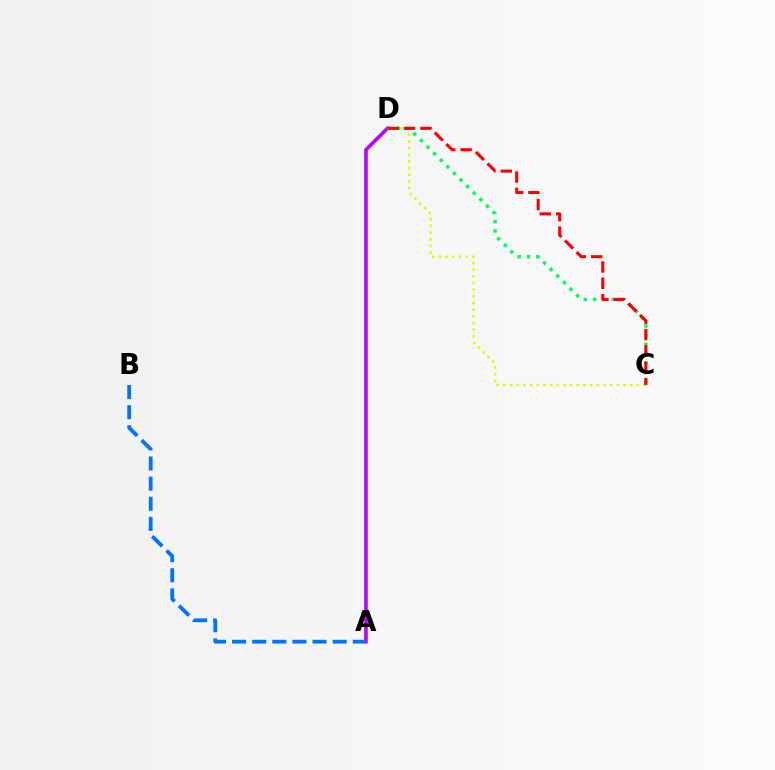{('A', 'D'): [{'color': '#b900ff', 'line_style': 'solid', 'thickness': 2.58}], ('C', 'D'): [{'color': '#00ff5c', 'line_style': 'dotted', 'thickness': 2.53}, {'color': '#d1ff00', 'line_style': 'dotted', 'thickness': 1.81}, {'color': '#ff0000', 'line_style': 'dashed', 'thickness': 2.22}], ('A', 'B'): [{'color': '#0074ff', 'line_style': 'dashed', 'thickness': 2.73}]}